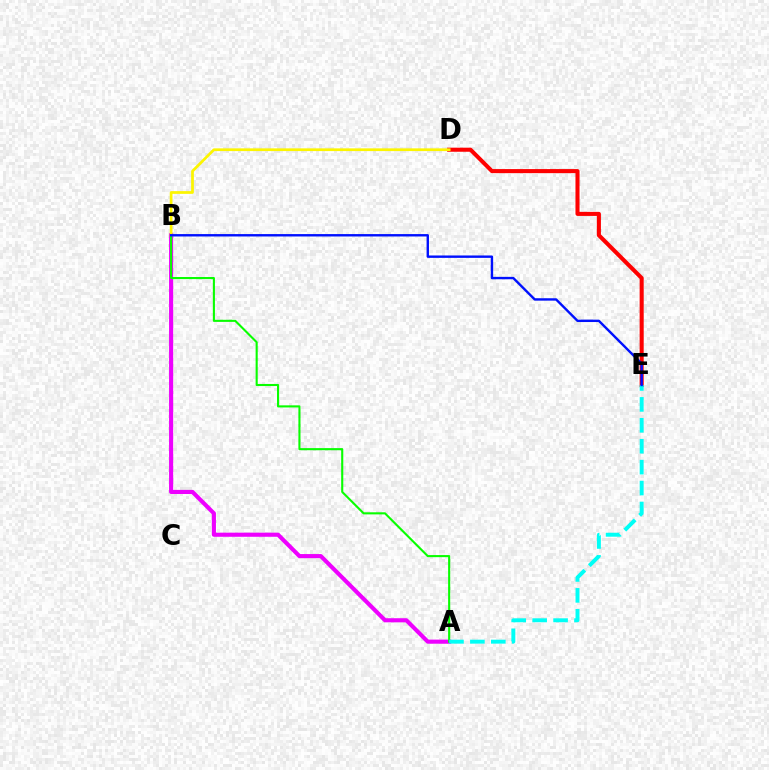{('A', 'B'): [{'color': '#ee00ff', 'line_style': 'solid', 'thickness': 2.96}, {'color': '#08ff00', 'line_style': 'solid', 'thickness': 1.51}], ('D', 'E'): [{'color': '#ff0000', 'line_style': 'solid', 'thickness': 2.93}], ('B', 'D'): [{'color': '#fcf500', 'line_style': 'solid', 'thickness': 1.97}], ('A', 'E'): [{'color': '#00fff6', 'line_style': 'dashed', 'thickness': 2.84}], ('B', 'E'): [{'color': '#0010ff', 'line_style': 'solid', 'thickness': 1.72}]}